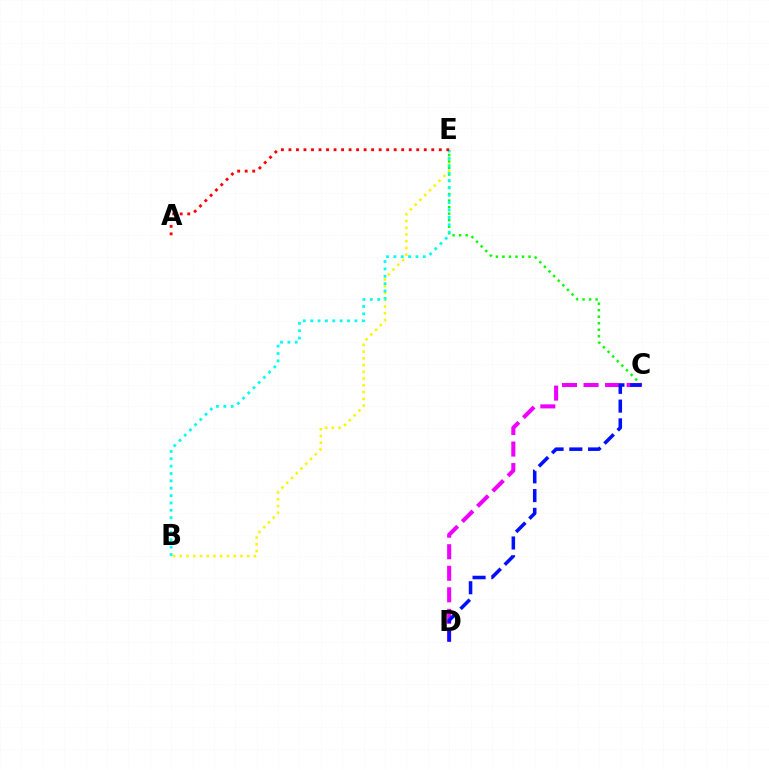{('B', 'E'): [{'color': '#fcf500', 'line_style': 'dotted', 'thickness': 1.83}, {'color': '#00fff6', 'line_style': 'dotted', 'thickness': 2.0}], ('C', 'E'): [{'color': '#08ff00', 'line_style': 'dotted', 'thickness': 1.77}], ('C', 'D'): [{'color': '#ee00ff', 'line_style': 'dashed', 'thickness': 2.93}, {'color': '#0010ff', 'line_style': 'dashed', 'thickness': 2.55}], ('A', 'E'): [{'color': '#ff0000', 'line_style': 'dotted', 'thickness': 2.04}]}